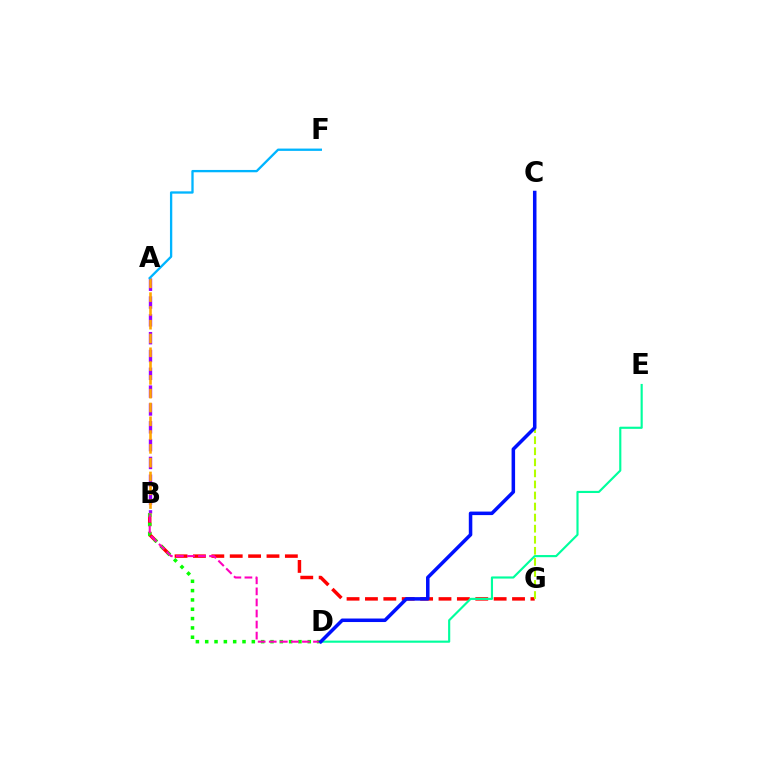{('B', 'G'): [{'color': '#ff0000', 'line_style': 'dashed', 'thickness': 2.5}], ('B', 'D'): [{'color': '#08ff00', 'line_style': 'dotted', 'thickness': 2.53}, {'color': '#ff00bd', 'line_style': 'dashed', 'thickness': 1.5}], ('D', 'E'): [{'color': '#00ff9d', 'line_style': 'solid', 'thickness': 1.55}], ('A', 'B'): [{'color': '#9b00ff', 'line_style': 'dashed', 'thickness': 2.42}, {'color': '#ffa500', 'line_style': 'dashed', 'thickness': 1.87}], ('C', 'G'): [{'color': '#b3ff00', 'line_style': 'dashed', 'thickness': 1.5}], ('C', 'D'): [{'color': '#0010ff', 'line_style': 'solid', 'thickness': 2.53}], ('A', 'F'): [{'color': '#00b5ff', 'line_style': 'solid', 'thickness': 1.67}]}